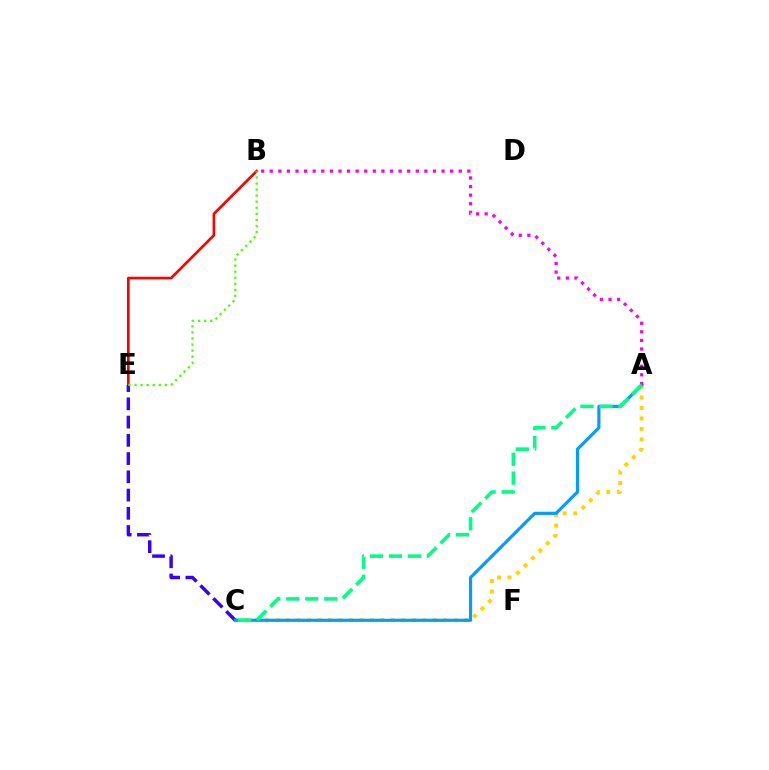{('B', 'E'): [{'color': '#ff0000', 'line_style': 'solid', 'thickness': 1.92}, {'color': '#4fff00', 'line_style': 'dotted', 'thickness': 1.65}], ('A', 'C'): [{'color': '#ffd500', 'line_style': 'dotted', 'thickness': 2.85}, {'color': '#009eff', 'line_style': 'solid', 'thickness': 2.28}, {'color': '#00ff86', 'line_style': 'dashed', 'thickness': 2.58}], ('C', 'E'): [{'color': '#3700ff', 'line_style': 'dashed', 'thickness': 2.48}], ('A', 'B'): [{'color': '#ff00ed', 'line_style': 'dotted', 'thickness': 2.33}]}